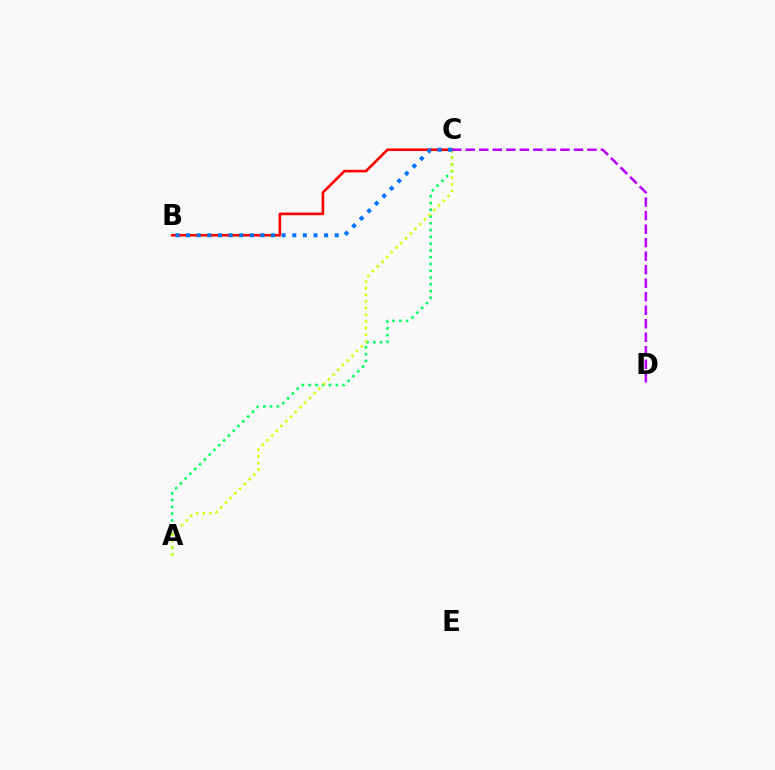{('A', 'C'): [{'color': '#00ff5c', 'line_style': 'dotted', 'thickness': 1.84}, {'color': '#d1ff00', 'line_style': 'dotted', 'thickness': 1.81}], ('B', 'C'): [{'color': '#ff0000', 'line_style': 'solid', 'thickness': 1.9}, {'color': '#0074ff', 'line_style': 'dotted', 'thickness': 2.88}], ('C', 'D'): [{'color': '#b900ff', 'line_style': 'dashed', 'thickness': 1.84}]}